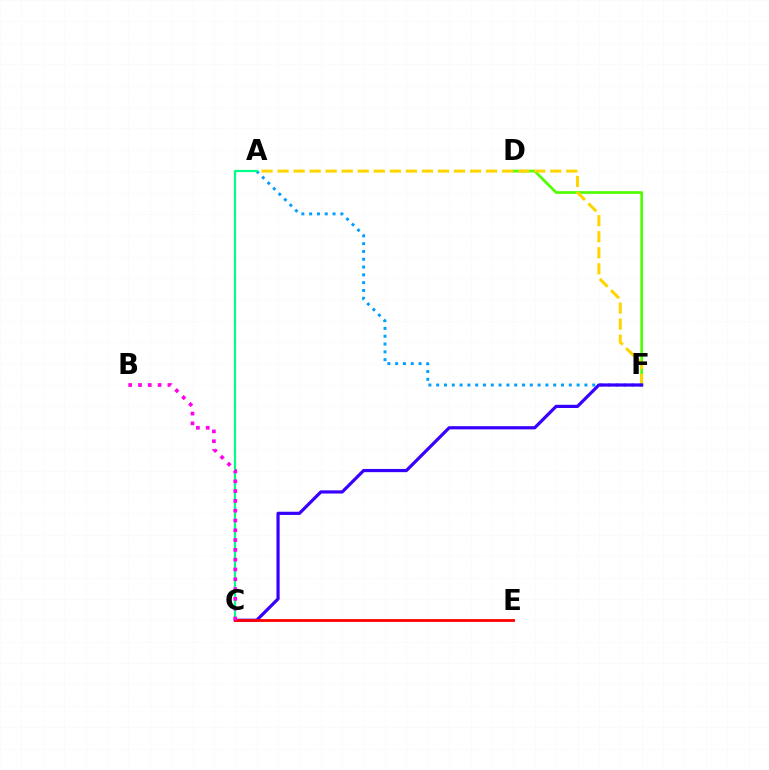{('D', 'F'): [{'color': '#4fff00', 'line_style': 'solid', 'thickness': 1.95}], ('A', 'F'): [{'color': '#ffd500', 'line_style': 'dashed', 'thickness': 2.18}, {'color': '#009eff', 'line_style': 'dotted', 'thickness': 2.12}], ('A', 'C'): [{'color': '#00ff86', 'line_style': 'solid', 'thickness': 1.59}], ('C', 'F'): [{'color': '#3700ff', 'line_style': 'solid', 'thickness': 2.3}], ('C', 'E'): [{'color': '#ff0000', 'line_style': 'solid', 'thickness': 2.03}], ('B', 'C'): [{'color': '#ff00ed', 'line_style': 'dotted', 'thickness': 2.66}]}